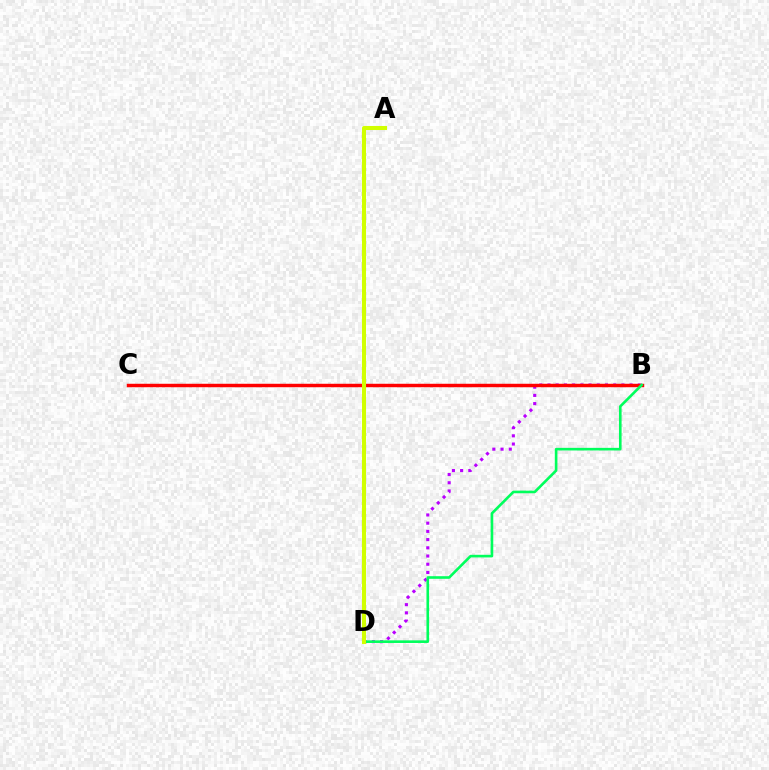{('B', 'C'): [{'color': '#0074ff', 'line_style': 'dotted', 'thickness': 1.92}, {'color': '#ff0000', 'line_style': 'solid', 'thickness': 2.48}], ('B', 'D'): [{'color': '#b900ff', 'line_style': 'dotted', 'thickness': 2.23}, {'color': '#00ff5c', 'line_style': 'solid', 'thickness': 1.89}], ('A', 'D'): [{'color': '#d1ff00', 'line_style': 'solid', 'thickness': 2.92}]}